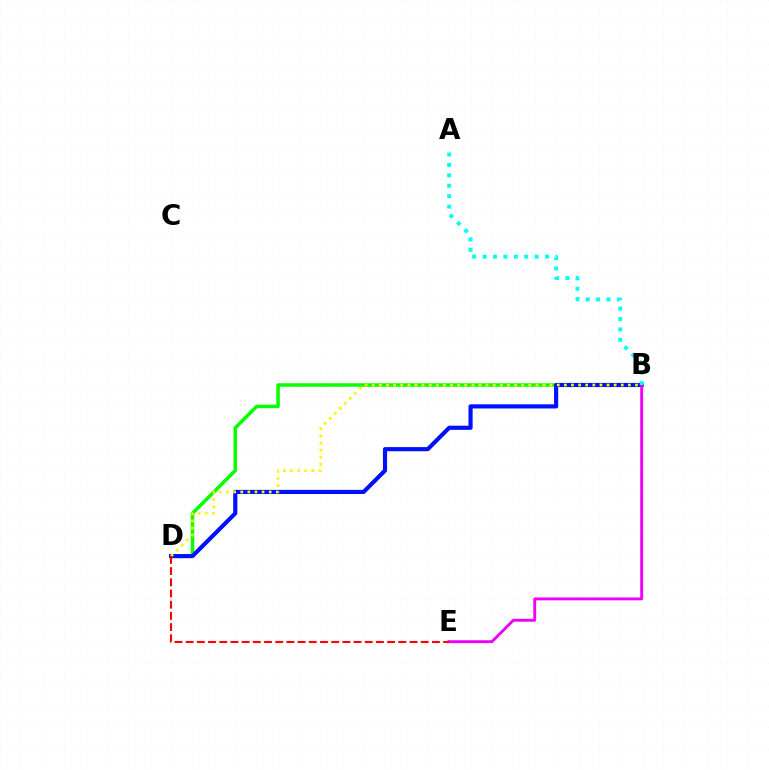{('B', 'D'): [{'color': '#08ff00', 'line_style': 'solid', 'thickness': 2.53}, {'color': '#0010ff', 'line_style': 'solid', 'thickness': 2.98}, {'color': '#fcf500', 'line_style': 'dotted', 'thickness': 1.93}], ('B', 'E'): [{'color': '#ee00ff', 'line_style': 'solid', 'thickness': 2.09}], ('D', 'E'): [{'color': '#ff0000', 'line_style': 'dashed', 'thickness': 1.52}], ('A', 'B'): [{'color': '#00fff6', 'line_style': 'dotted', 'thickness': 2.83}]}